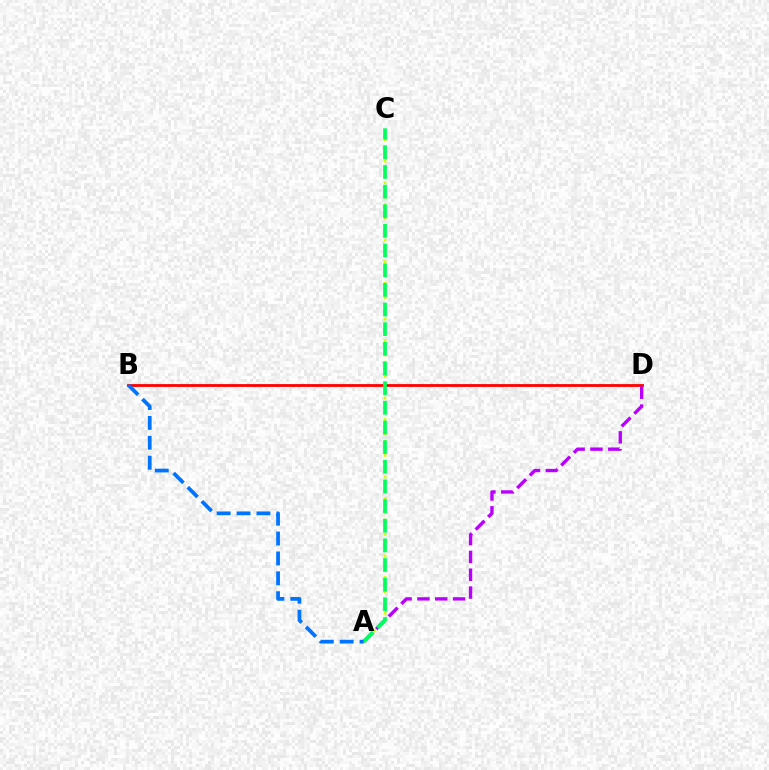{('A', 'C'): [{'color': '#d1ff00', 'line_style': 'dotted', 'thickness': 1.95}, {'color': '#00ff5c', 'line_style': 'dashed', 'thickness': 2.67}], ('B', 'D'): [{'color': '#ff0000', 'line_style': 'solid', 'thickness': 2.02}], ('A', 'D'): [{'color': '#b900ff', 'line_style': 'dashed', 'thickness': 2.42}], ('A', 'B'): [{'color': '#0074ff', 'line_style': 'dashed', 'thickness': 2.7}]}